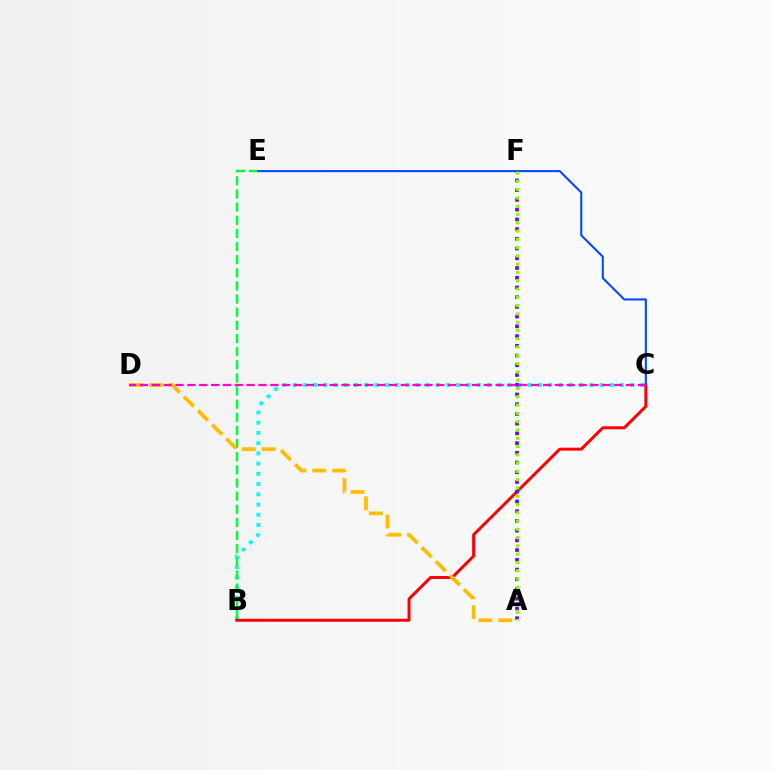{('B', 'C'): [{'color': '#00fff6', 'line_style': 'dotted', 'thickness': 2.78}, {'color': '#ff0000', 'line_style': 'solid', 'thickness': 2.14}], ('B', 'E'): [{'color': '#00ff39', 'line_style': 'dashed', 'thickness': 1.78}], ('A', 'D'): [{'color': '#ffbd00', 'line_style': 'dashed', 'thickness': 2.7}], ('C', 'E'): [{'color': '#004bff', 'line_style': 'solid', 'thickness': 1.51}], ('A', 'F'): [{'color': '#7200ff', 'line_style': 'dotted', 'thickness': 2.64}, {'color': '#84ff00', 'line_style': 'dotted', 'thickness': 2.25}], ('C', 'D'): [{'color': '#ff00cf', 'line_style': 'dashed', 'thickness': 1.61}]}